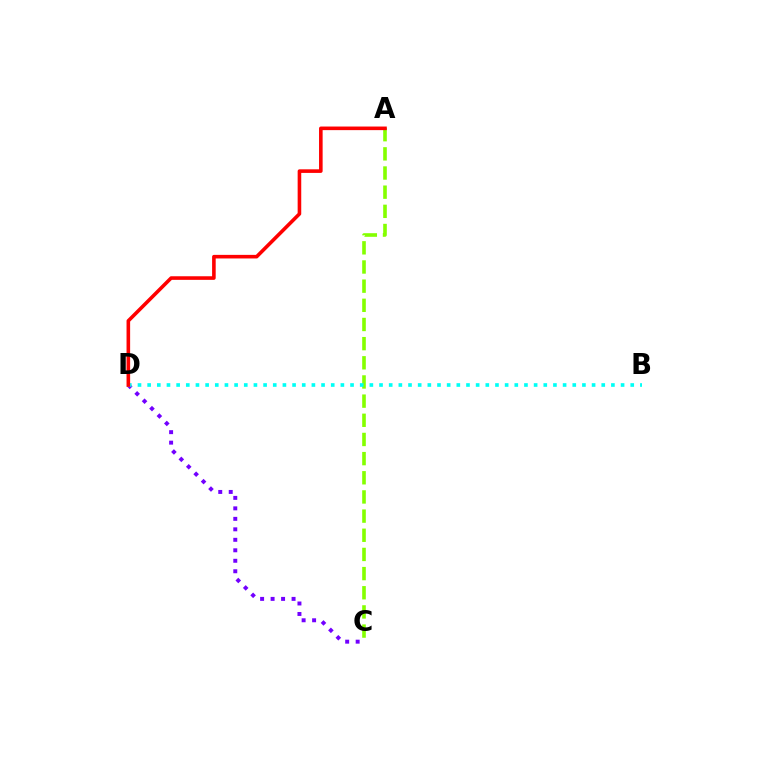{('A', 'C'): [{'color': '#84ff00', 'line_style': 'dashed', 'thickness': 2.6}], ('C', 'D'): [{'color': '#7200ff', 'line_style': 'dotted', 'thickness': 2.85}], ('B', 'D'): [{'color': '#00fff6', 'line_style': 'dotted', 'thickness': 2.63}], ('A', 'D'): [{'color': '#ff0000', 'line_style': 'solid', 'thickness': 2.59}]}